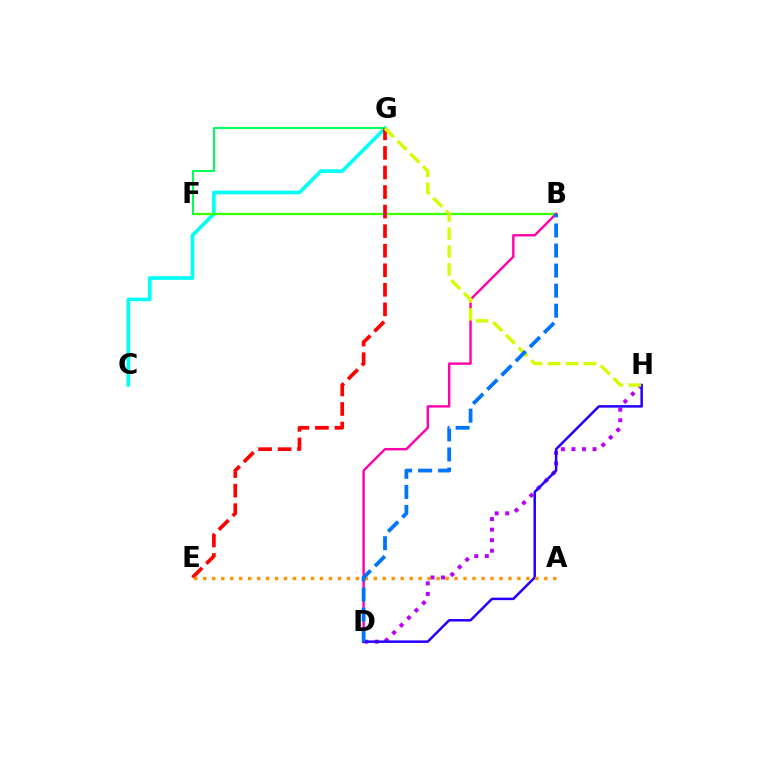{('C', 'G'): [{'color': '#00fff6', 'line_style': 'solid', 'thickness': 2.62}], ('B', 'F'): [{'color': '#3dff00', 'line_style': 'solid', 'thickness': 1.66}], ('D', 'H'): [{'color': '#b900ff', 'line_style': 'dotted', 'thickness': 2.86}, {'color': '#2500ff', 'line_style': 'solid', 'thickness': 1.81}], ('F', 'G'): [{'color': '#00ff5c', 'line_style': 'solid', 'thickness': 1.5}], ('B', 'D'): [{'color': '#ff00ac', 'line_style': 'solid', 'thickness': 1.73}, {'color': '#0074ff', 'line_style': 'dashed', 'thickness': 2.72}], ('E', 'G'): [{'color': '#ff0000', 'line_style': 'dashed', 'thickness': 2.66}], ('A', 'E'): [{'color': '#ff9400', 'line_style': 'dotted', 'thickness': 2.44}], ('G', 'H'): [{'color': '#d1ff00', 'line_style': 'dashed', 'thickness': 2.44}]}